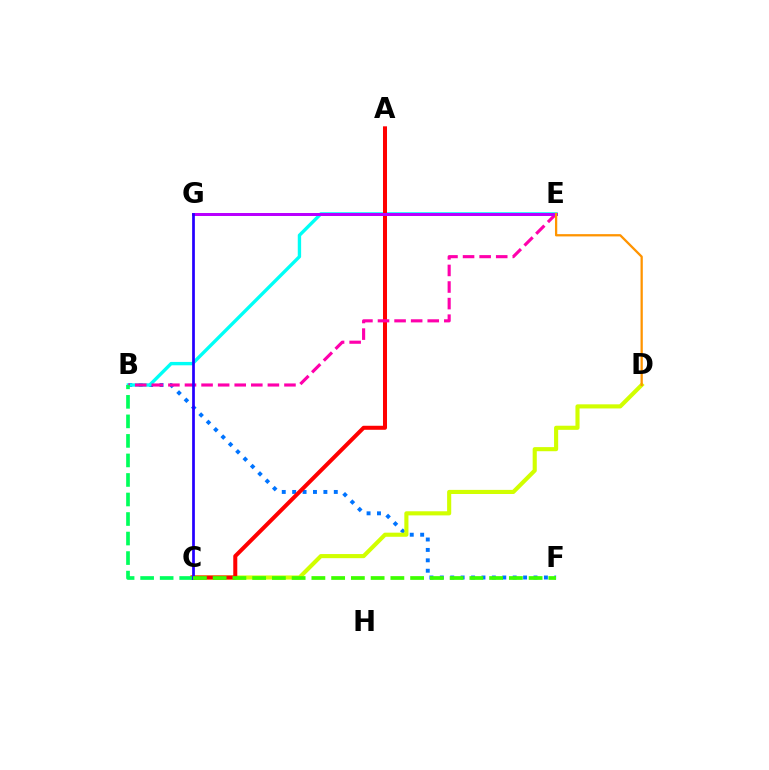{('B', 'F'): [{'color': '#0074ff', 'line_style': 'dotted', 'thickness': 2.83}], ('B', 'E'): [{'color': '#00fff6', 'line_style': 'solid', 'thickness': 2.43}, {'color': '#ff00ac', 'line_style': 'dashed', 'thickness': 2.25}], ('C', 'D'): [{'color': '#d1ff00', 'line_style': 'solid', 'thickness': 2.96}], ('A', 'C'): [{'color': '#ff0000', 'line_style': 'solid', 'thickness': 2.89}], ('E', 'G'): [{'color': '#b900ff', 'line_style': 'solid', 'thickness': 2.16}], ('B', 'C'): [{'color': '#00ff5c', 'line_style': 'dashed', 'thickness': 2.65}], ('C', 'G'): [{'color': '#2500ff', 'line_style': 'solid', 'thickness': 1.96}], ('D', 'E'): [{'color': '#ff9400', 'line_style': 'solid', 'thickness': 1.64}], ('C', 'F'): [{'color': '#3dff00', 'line_style': 'dashed', 'thickness': 2.68}]}